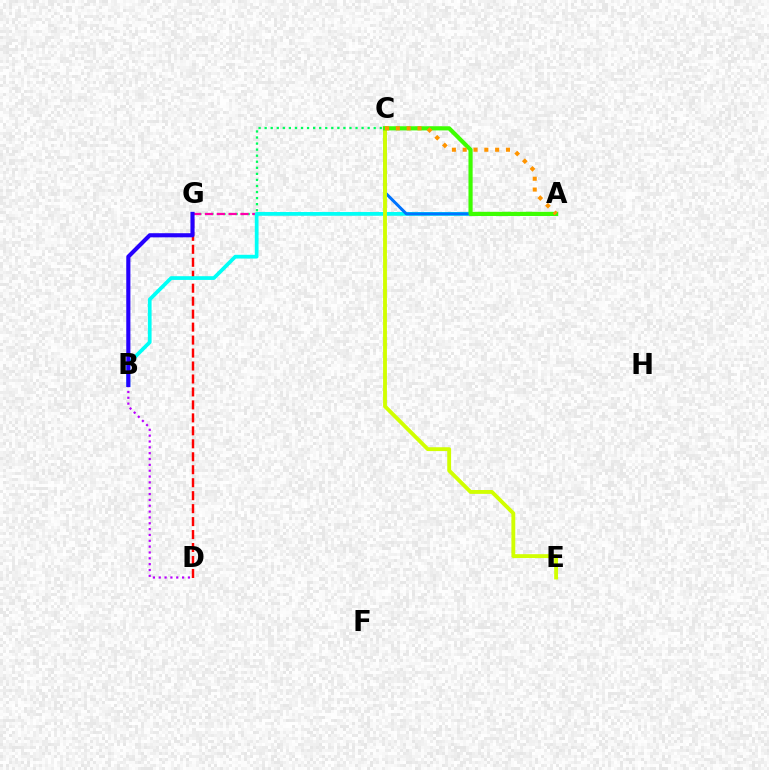{('D', 'G'): [{'color': '#ff0000', 'line_style': 'dashed', 'thickness': 1.76}], ('C', 'G'): [{'color': '#00ff5c', 'line_style': 'dotted', 'thickness': 1.65}], ('B', 'D'): [{'color': '#b900ff', 'line_style': 'dotted', 'thickness': 1.59}], ('A', 'G'): [{'color': '#ff00ac', 'line_style': 'dashed', 'thickness': 1.61}], ('A', 'B'): [{'color': '#00fff6', 'line_style': 'solid', 'thickness': 2.69}], ('A', 'C'): [{'color': '#0074ff', 'line_style': 'solid', 'thickness': 2.16}, {'color': '#3dff00', 'line_style': 'solid', 'thickness': 2.99}, {'color': '#ff9400', 'line_style': 'dotted', 'thickness': 2.94}], ('C', 'E'): [{'color': '#d1ff00', 'line_style': 'solid', 'thickness': 2.78}], ('B', 'G'): [{'color': '#2500ff', 'line_style': 'solid', 'thickness': 2.97}]}